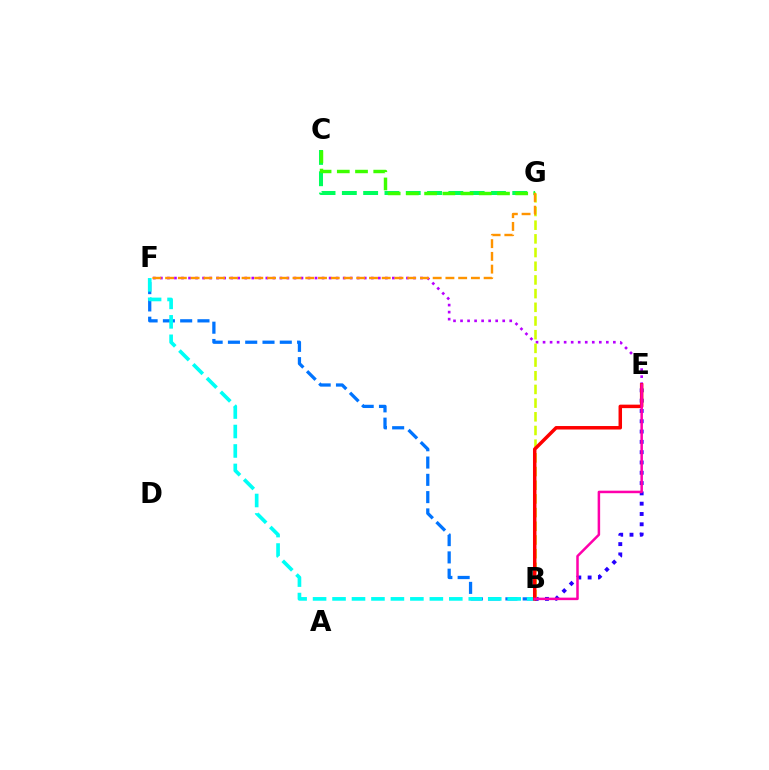{('B', 'E'): [{'color': '#2500ff', 'line_style': 'dotted', 'thickness': 2.8}, {'color': '#ff0000', 'line_style': 'solid', 'thickness': 2.51}, {'color': '#ff00ac', 'line_style': 'solid', 'thickness': 1.81}], ('C', 'G'): [{'color': '#00ff5c', 'line_style': 'dashed', 'thickness': 2.89}, {'color': '#3dff00', 'line_style': 'dashed', 'thickness': 2.47}], ('E', 'F'): [{'color': '#b900ff', 'line_style': 'dotted', 'thickness': 1.91}], ('B', 'G'): [{'color': '#d1ff00', 'line_style': 'dashed', 'thickness': 1.86}], ('B', 'F'): [{'color': '#0074ff', 'line_style': 'dashed', 'thickness': 2.35}, {'color': '#00fff6', 'line_style': 'dashed', 'thickness': 2.64}], ('F', 'G'): [{'color': '#ff9400', 'line_style': 'dashed', 'thickness': 1.73}]}